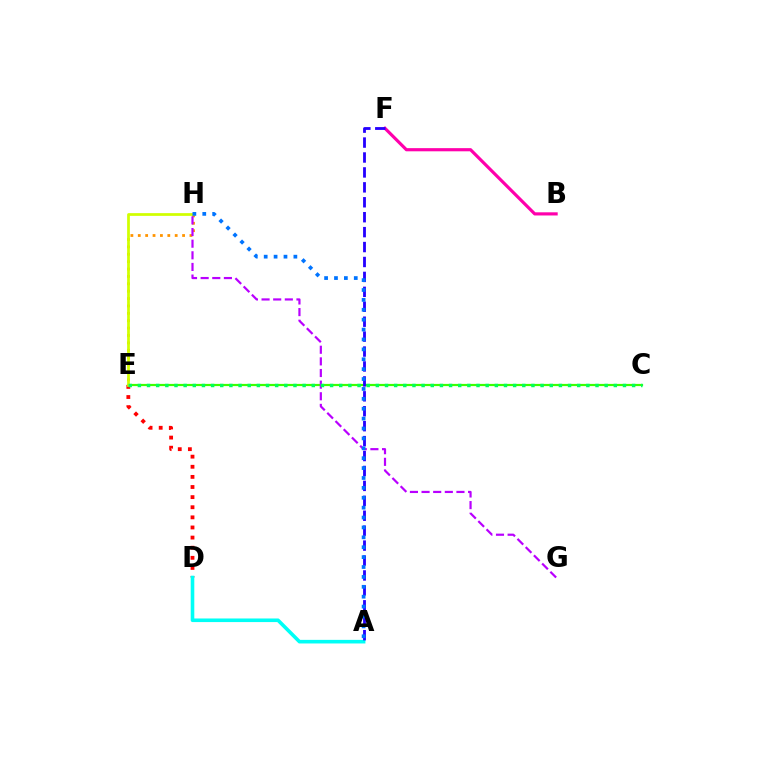{('C', 'E'): [{'color': '#3dff00', 'line_style': 'solid', 'thickness': 1.59}, {'color': '#00ff5c', 'line_style': 'dotted', 'thickness': 2.49}], ('D', 'E'): [{'color': '#ff0000', 'line_style': 'dotted', 'thickness': 2.75}], ('E', 'H'): [{'color': '#ff9400', 'line_style': 'dotted', 'thickness': 2.01}, {'color': '#d1ff00', 'line_style': 'solid', 'thickness': 1.97}], ('G', 'H'): [{'color': '#b900ff', 'line_style': 'dashed', 'thickness': 1.58}], ('B', 'F'): [{'color': '#ff00ac', 'line_style': 'solid', 'thickness': 2.28}], ('A', 'D'): [{'color': '#00fff6', 'line_style': 'solid', 'thickness': 2.59}], ('A', 'F'): [{'color': '#2500ff', 'line_style': 'dashed', 'thickness': 2.03}], ('A', 'H'): [{'color': '#0074ff', 'line_style': 'dotted', 'thickness': 2.69}]}